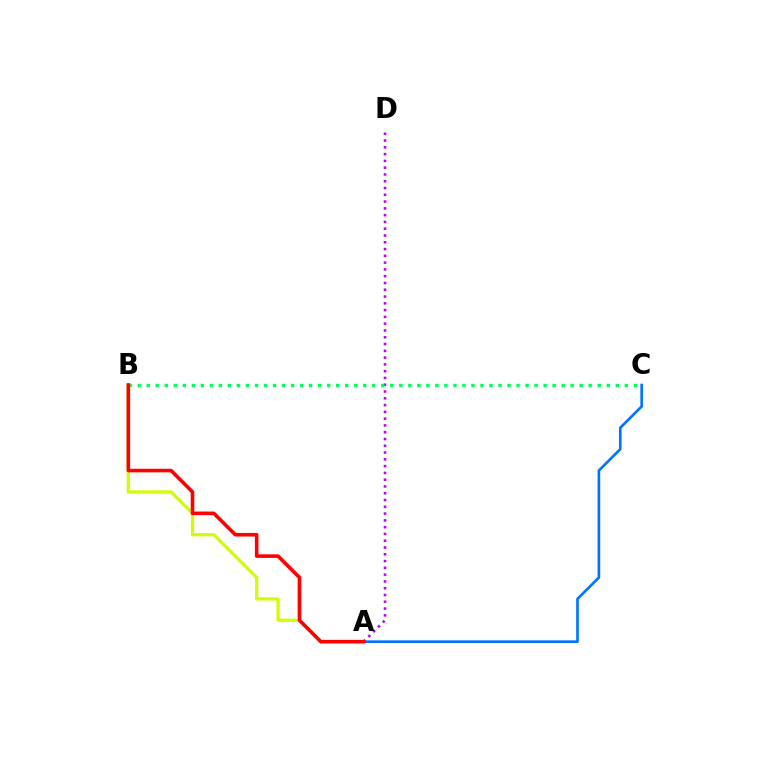{('A', 'D'): [{'color': '#b900ff', 'line_style': 'dotted', 'thickness': 1.84}], ('A', 'B'): [{'color': '#d1ff00', 'line_style': 'solid', 'thickness': 2.34}, {'color': '#ff0000', 'line_style': 'solid', 'thickness': 2.59}], ('A', 'C'): [{'color': '#0074ff', 'line_style': 'solid', 'thickness': 1.9}], ('B', 'C'): [{'color': '#00ff5c', 'line_style': 'dotted', 'thickness': 2.45}]}